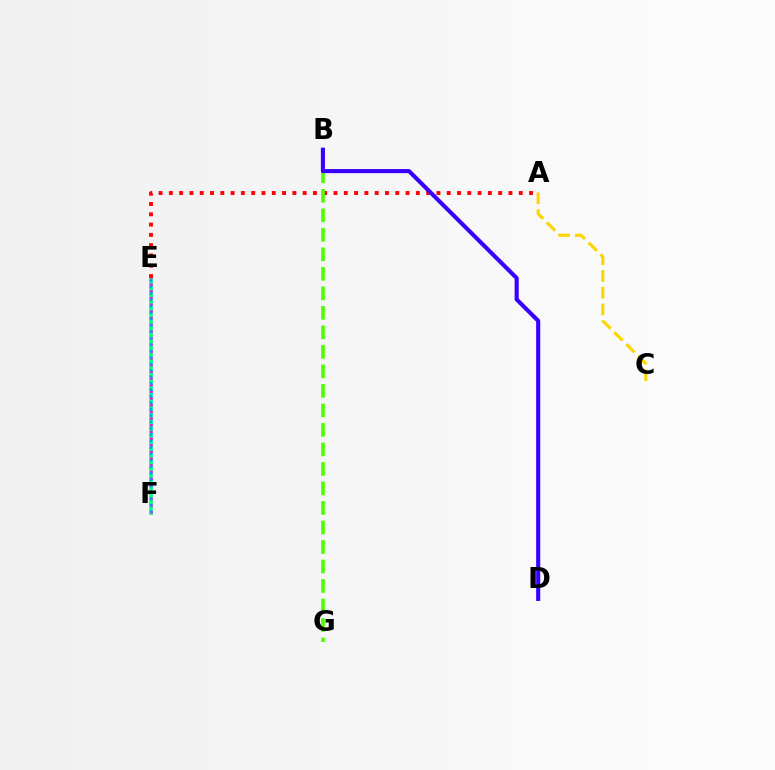{('E', 'F'): [{'color': '#00ff86', 'line_style': 'solid', 'thickness': 2.65}, {'color': '#ff00ed', 'line_style': 'dotted', 'thickness': 1.82}, {'color': '#009eff', 'line_style': 'dotted', 'thickness': 1.75}], ('A', 'E'): [{'color': '#ff0000', 'line_style': 'dotted', 'thickness': 2.8}], ('A', 'C'): [{'color': '#ffd500', 'line_style': 'dashed', 'thickness': 2.27}], ('B', 'G'): [{'color': '#4fff00', 'line_style': 'dashed', 'thickness': 2.65}], ('B', 'D'): [{'color': '#3700ff', 'line_style': 'solid', 'thickness': 2.95}]}